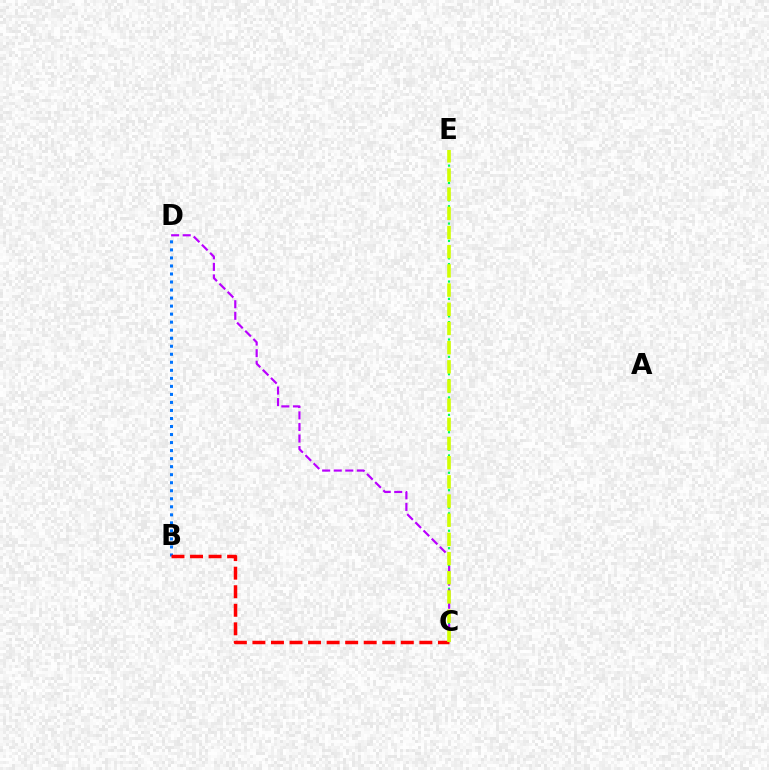{('B', 'D'): [{'color': '#0074ff', 'line_style': 'dotted', 'thickness': 2.18}], ('B', 'C'): [{'color': '#ff0000', 'line_style': 'dashed', 'thickness': 2.52}], ('C', 'E'): [{'color': '#00ff5c', 'line_style': 'dotted', 'thickness': 1.57}, {'color': '#d1ff00', 'line_style': 'dashed', 'thickness': 2.61}], ('C', 'D'): [{'color': '#b900ff', 'line_style': 'dashed', 'thickness': 1.57}]}